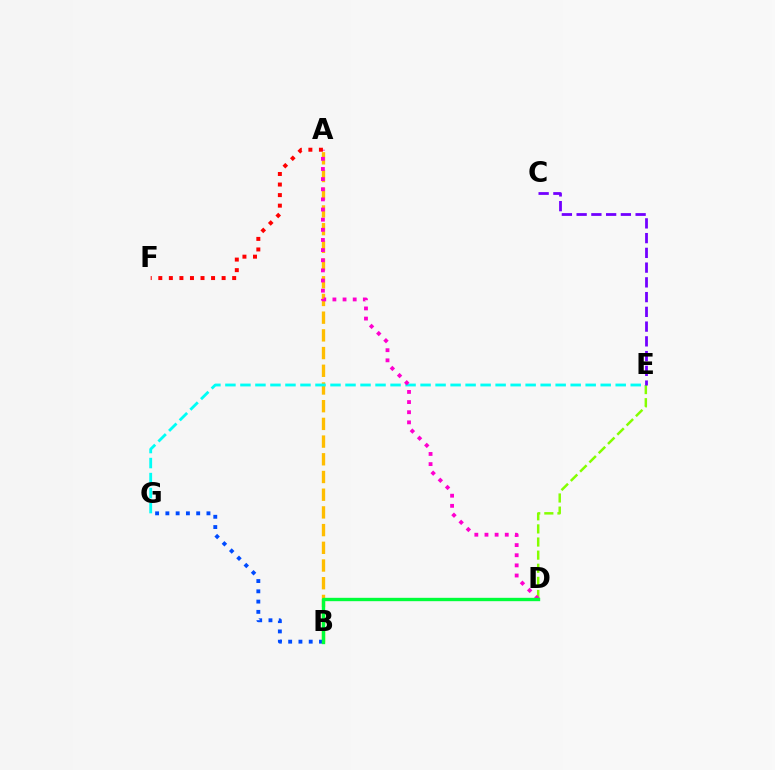{('D', 'E'): [{'color': '#84ff00', 'line_style': 'dashed', 'thickness': 1.78}], ('A', 'B'): [{'color': '#ffbd00', 'line_style': 'dashed', 'thickness': 2.4}], ('E', 'G'): [{'color': '#00fff6', 'line_style': 'dashed', 'thickness': 2.04}], ('A', 'D'): [{'color': '#ff00cf', 'line_style': 'dotted', 'thickness': 2.76}], ('B', 'G'): [{'color': '#004bff', 'line_style': 'dotted', 'thickness': 2.79}], ('A', 'F'): [{'color': '#ff0000', 'line_style': 'dotted', 'thickness': 2.87}], ('B', 'D'): [{'color': '#00ff39', 'line_style': 'solid', 'thickness': 2.42}], ('C', 'E'): [{'color': '#7200ff', 'line_style': 'dashed', 'thickness': 2.0}]}